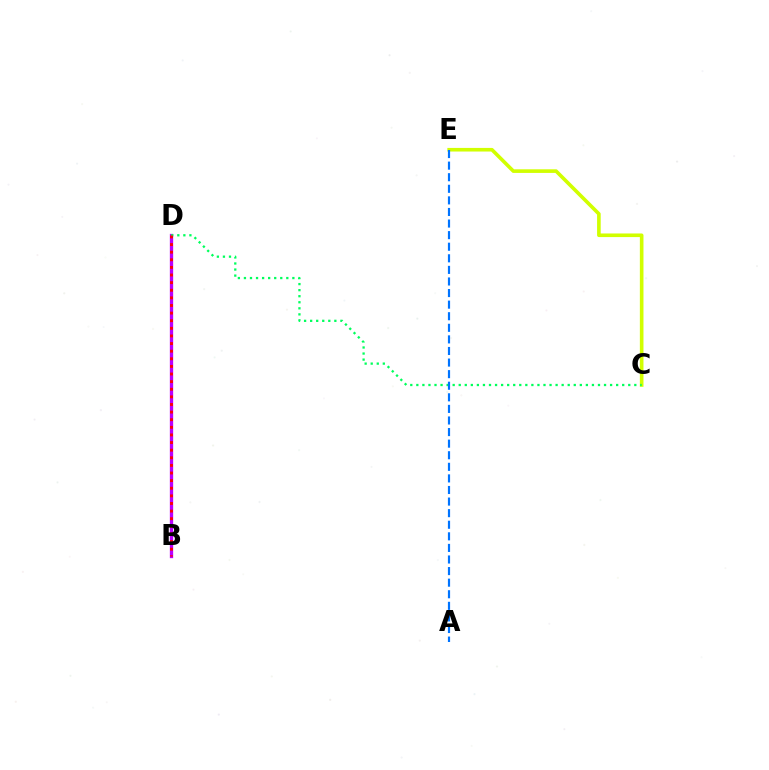{('B', 'D'): [{'color': '#b900ff', 'line_style': 'solid', 'thickness': 2.39}, {'color': '#ff0000', 'line_style': 'dotted', 'thickness': 2.07}], ('C', 'E'): [{'color': '#d1ff00', 'line_style': 'solid', 'thickness': 2.61}], ('C', 'D'): [{'color': '#00ff5c', 'line_style': 'dotted', 'thickness': 1.65}], ('A', 'E'): [{'color': '#0074ff', 'line_style': 'dashed', 'thickness': 1.57}]}